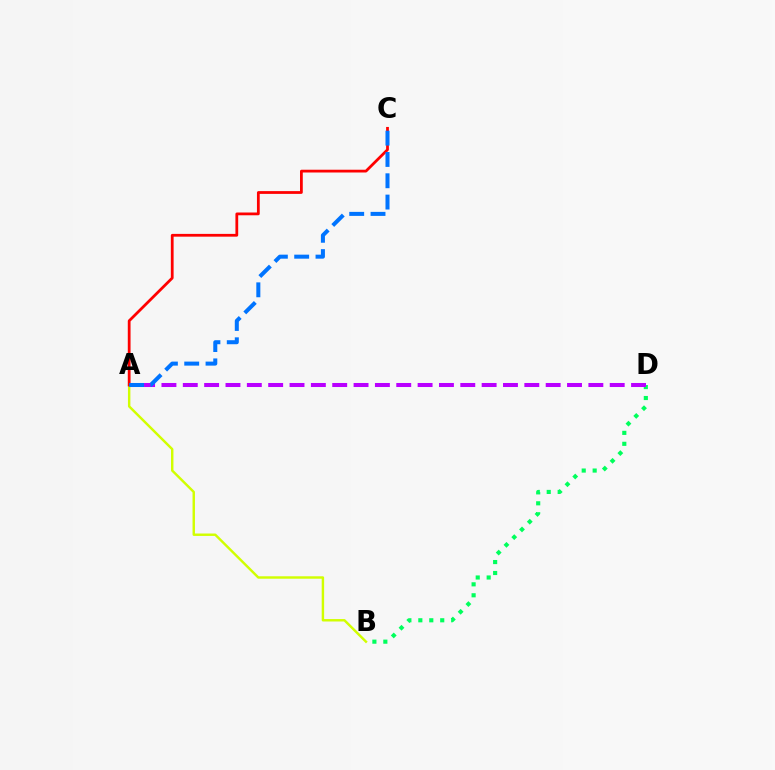{('B', 'D'): [{'color': '#00ff5c', 'line_style': 'dotted', 'thickness': 2.98}], ('A', 'D'): [{'color': '#b900ff', 'line_style': 'dashed', 'thickness': 2.9}], ('A', 'B'): [{'color': '#d1ff00', 'line_style': 'solid', 'thickness': 1.75}], ('A', 'C'): [{'color': '#ff0000', 'line_style': 'solid', 'thickness': 1.99}, {'color': '#0074ff', 'line_style': 'dashed', 'thickness': 2.89}]}